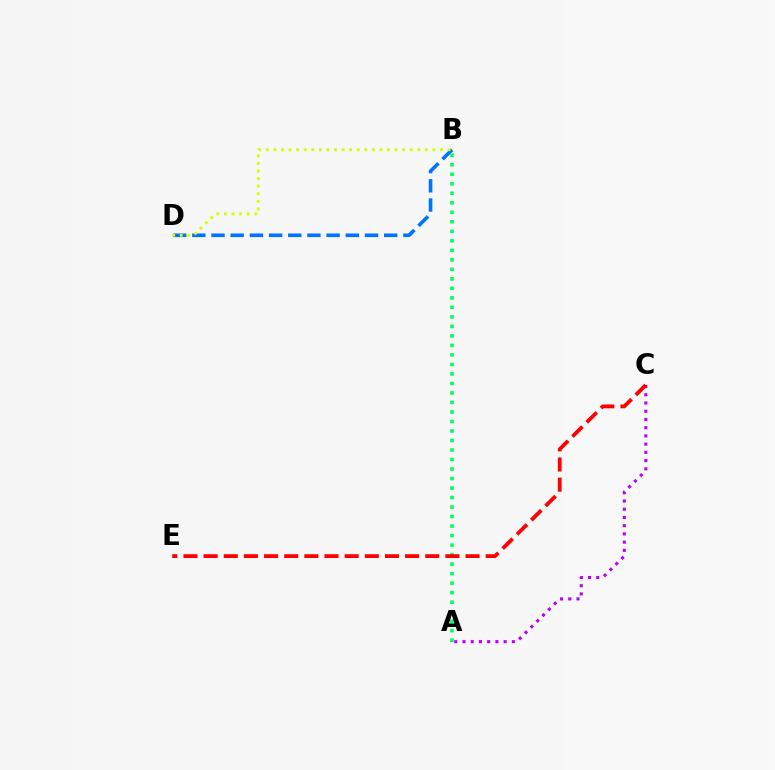{('A', 'B'): [{'color': '#00ff5c', 'line_style': 'dotted', 'thickness': 2.58}], ('A', 'C'): [{'color': '#b900ff', 'line_style': 'dotted', 'thickness': 2.24}], ('C', 'E'): [{'color': '#ff0000', 'line_style': 'dashed', 'thickness': 2.74}], ('B', 'D'): [{'color': '#0074ff', 'line_style': 'dashed', 'thickness': 2.61}, {'color': '#d1ff00', 'line_style': 'dotted', 'thickness': 2.06}]}